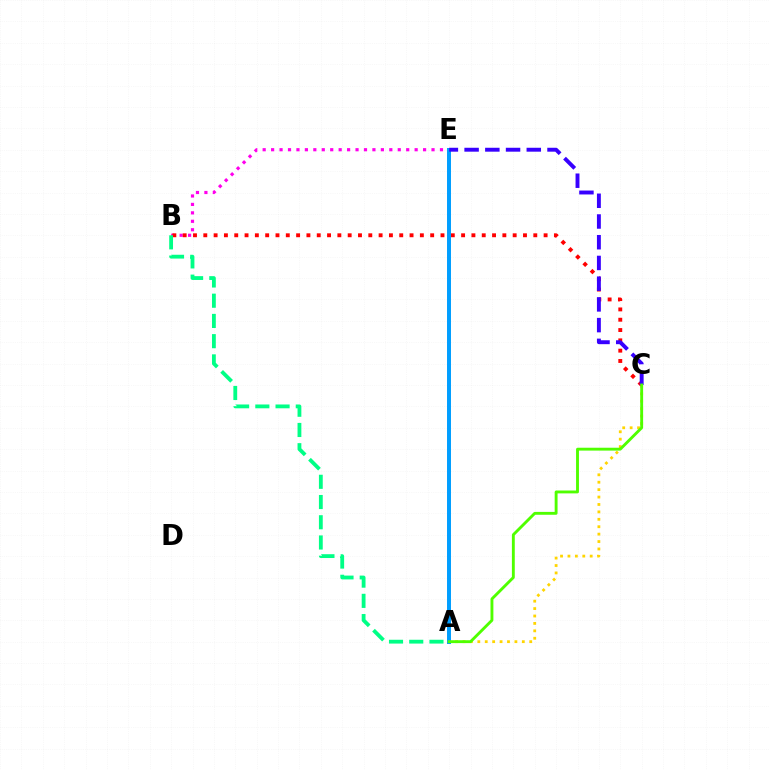{('A', 'C'): [{'color': '#ffd500', 'line_style': 'dotted', 'thickness': 2.01}, {'color': '#4fff00', 'line_style': 'solid', 'thickness': 2.07}], ('B', 'E'): [{'color': '#ff00ed', 'line_style': 'dotted', 'thickness': 2.29}], ('B', 'C'): [{'color': '#ff0000', 'line_style': 'dotted', 'thickness': 2.8}], ('A', 'E'): [{'color': '#009eff', 'line_style': 'solid', 'thickness': 2.86}], ('C', 'E'): [{'color': '#3700ff', 'line_style': 'dashed', 'thickness': 2.82}], ('A', 'B'): [{'color': '#00ff86', 'line_style': 'dashed', 'thickness': 2.75}]}